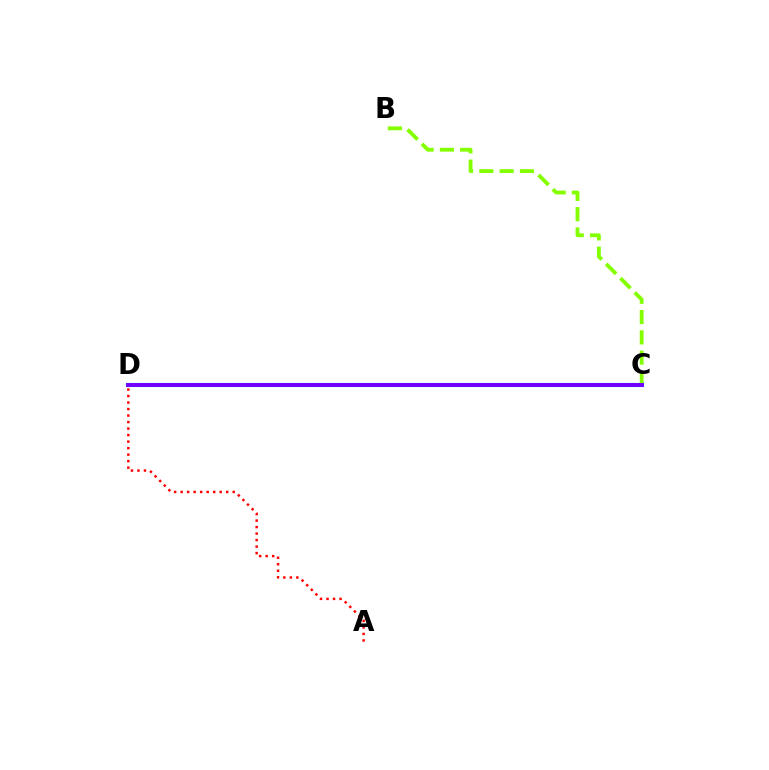{('C', 'D'): [{'color': '#00fff6', 'line_style': 'solid', 'thickness': 2.99}, {'color': '#7200ff', 'line_style': 'solid', 'thickness': 2.82}], ('B', 'C'): [{'color': '#84ff00', 'line_style': 'dashed', 'thickness': 2.76}], ('A', 'D'): [{'color': '#ff0000', 'line_style': 'dotted', 'thickness': 1.77}]}